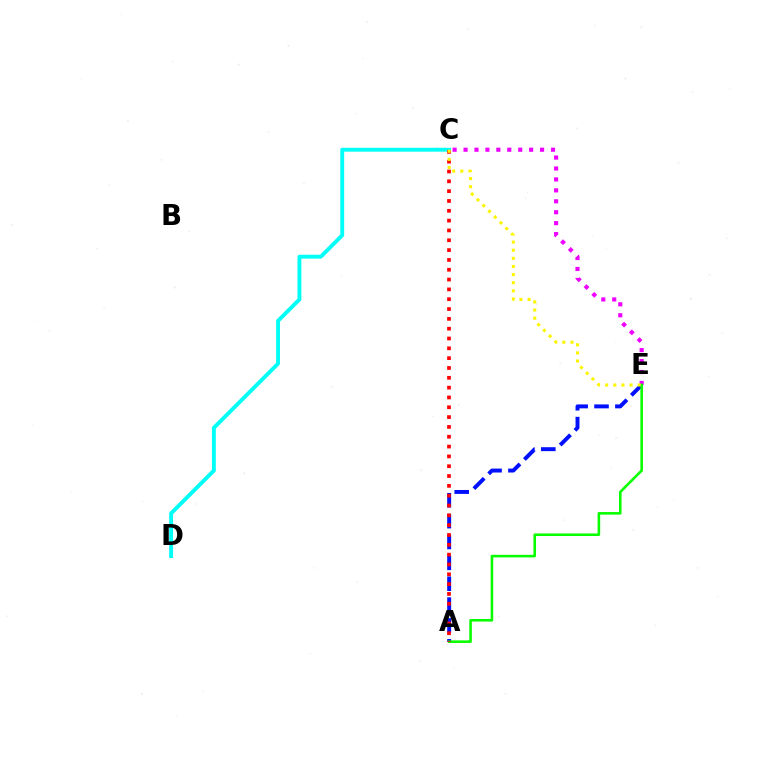{('A', 'E'): [{'color': '#0010ff', 'line_style': 'dashed', 'thickness': 2.83}, {'color': '#08ff00', 'line_style': 'solid', 'thickness': 1.86}], ('C', 'E'): [{'color': '#ee00ff', 'line_style': 'dotted', 'thickness': 2.97}, {'color': '#fcf500', 'line_style': 'dotted', 'thickness': 2.21}], ('C', 'D'): [{'color': '#00fff6', 'line_style': 'solid', 'thickness': 2.79}], ('A', 'C'): [{'color': '#ff0000', 'line_style': 'dotted', 'thickness': 2.67}]}